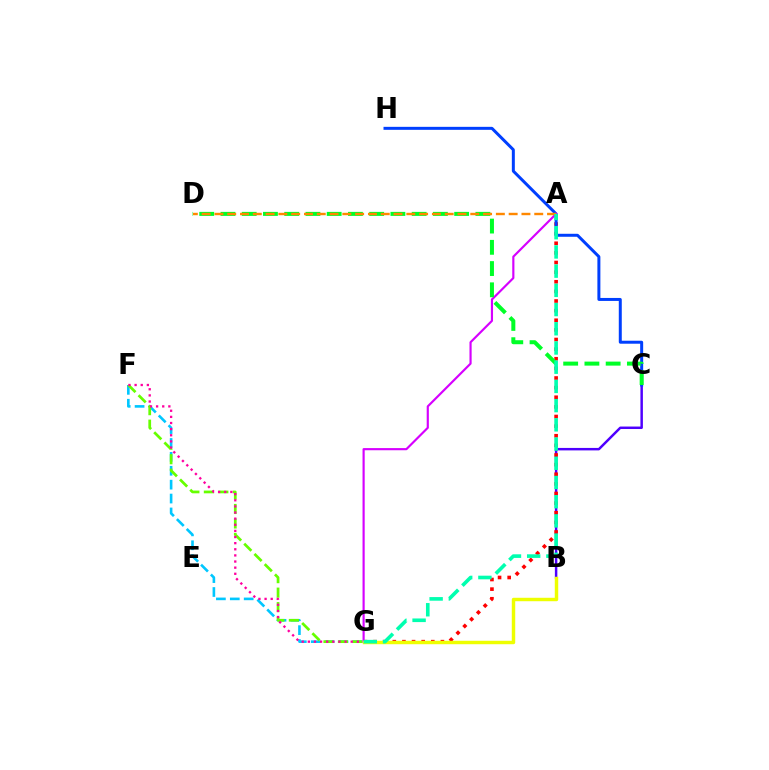{('F', 'G'): [{'color': '#00c7ff', 'line_style': 'dashed', 'thickness': 1.89}, {'color': '#66ff00', 'line_style': 'dashed', 'thickness': 1.97}, {'color': '#ff00a0', 'line_style': 'dotted', 'thickness': 1.66}], ('B', 'C'): [{'color': '#4f00ff', 'line_style': 'solid', 'thickness': 1.78}], ('A', 'G'): [{'color': '#ff0000', 'line_style': 'dotted', 'thickness': 2.61}, {'color': '#d600ff', 'line_style': 'solid', 'thickness': 1.56}, {'color': '#00ffaf', 'line_style': 'dashed', 'thickness': 2.61}], ('C', 'H'): [{'color': '#003fff', 'line_style': 'solid', 'thickness': 2.15}], ('C', 'D'): [{'color': '#00ff27', 'line_style': 'dashed', 'thickness': 2.89}], ('A', 'D'): [{'color': '#ff8800', 'line_style': 'dashed', 'thickness': 1.74}], ('B', 'G'): [{'color': '#eeff00', 'line_style': 'solid', 'thickness': 2.48}]}